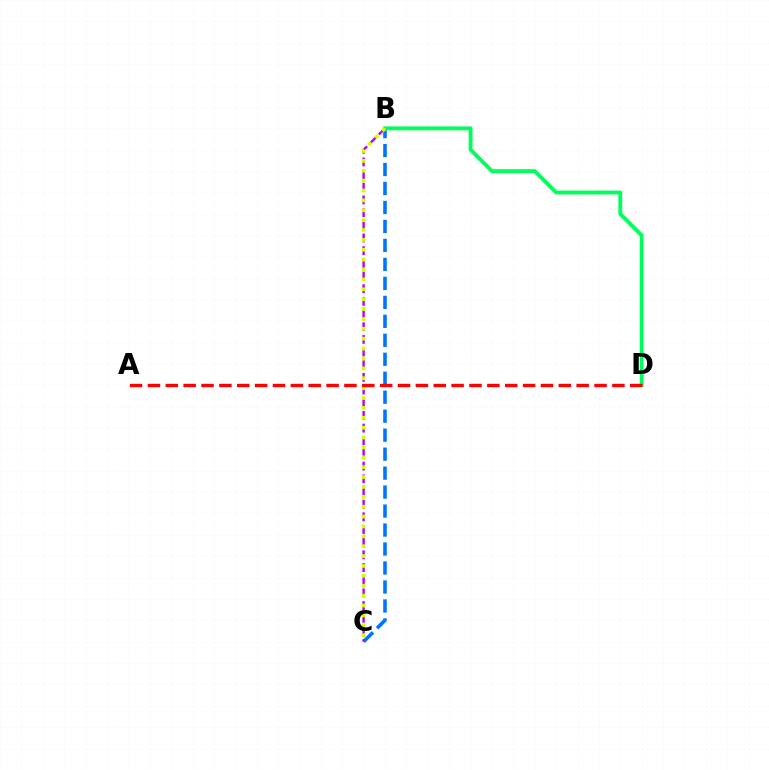{('B', 'C'): [{'color': '#0074ff', 'line_style': 'dashed', 'thickness': 2.58}, {'color': '#b900ff', 'line_style': 'dashed', 'thickness': 1.72}, {'color': '#d1ff00', 'line_style': 'dotted', 'thickness': 2.68}], ('B', 'D'): [{'color': '#00ff5c', 'line_style': 'solid', 'thickness': 2.78}], ('A', 'D'): [{'color': '#ff0000', 'line_style': 'dashed', 'thickness': 2.43}]}